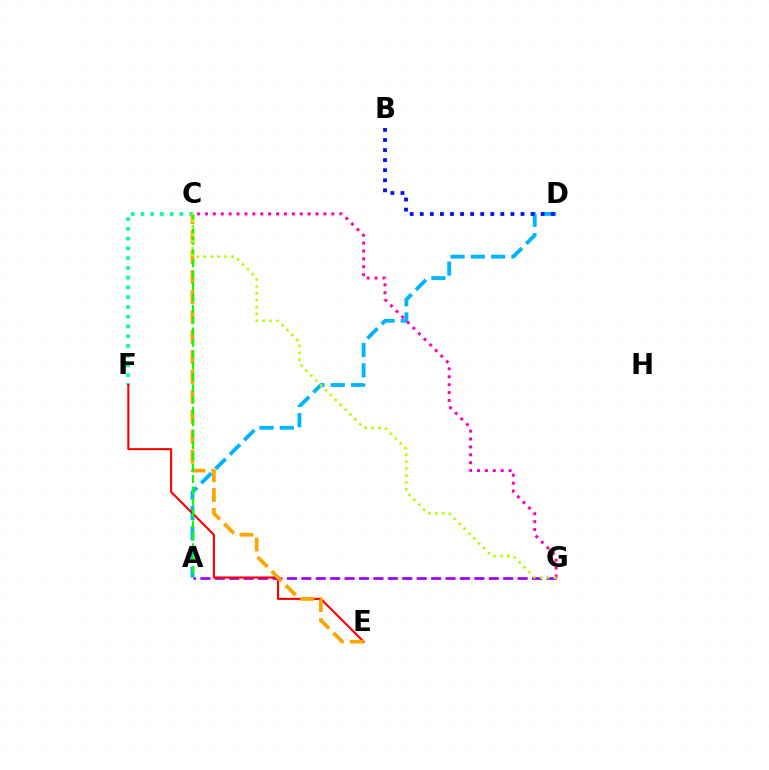{('A', 'G'): [{'color': '#9b00ff', 'line_style': 'dashed', 'thickness': 1.96}], ('A', 'D'): [{'color': '#00b5ff', 'line_style': 'dashed', 'thickness': 2.76}], ('C', 'F'): [{'color': '#00ff9d', 'line_style': 'dotted', 'thickness': 2.65}], ('C', 'G'): [{'color': '#ff00bd', 'line_style': 'dotted', 'thickness': 2.15}, {'color': '#b3ff00', 'line_style': 'dotted', 'thickness': 1.88}], ('E', 'F'): [{'color': '#ff0000', 'line_style': 'solid', 'thickness': 1.51}], ('B', 'D'): [{'color': '#0010ff', 'line_style': 'dotted', 'thickness': 2.74}], ('C', 'E'): [{'color': '#ffa500', 'line_style': 'dashed', 'thickness': 2.71}], ('A', 'C'): [{'color': '#08ff00', 'line_style': 'dashed', 'thickness': 1.54}]}